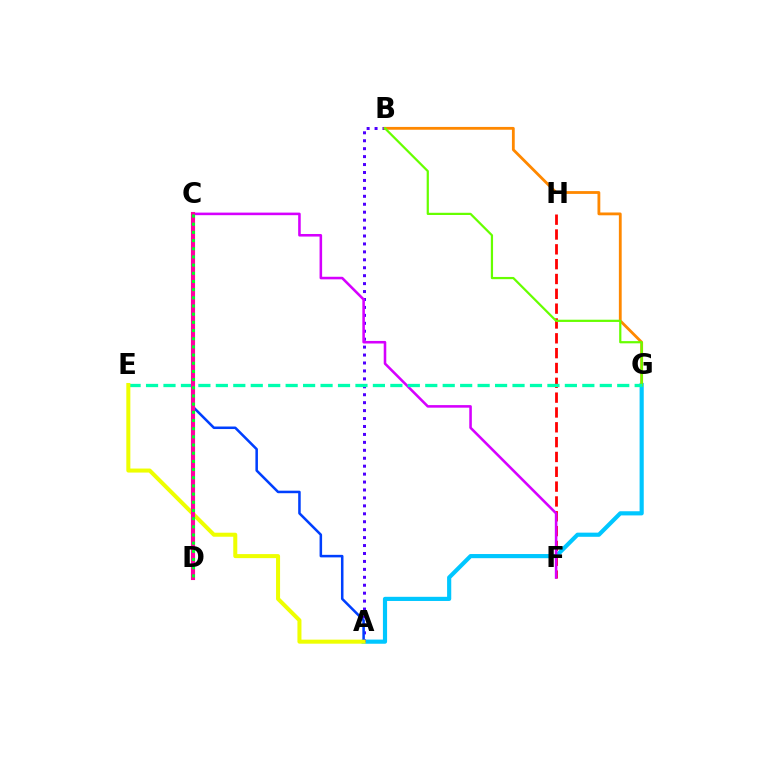{('F', 'H'): [{'color': '#ff0000', 'line_style': 'dashed', 'thickness': 2.01}], ('A', 'G'): [{'color': '#00c7ff', 'line_style': 'solid', 'thickness': 2.99}], ('A', 'B'): [{'color': '#4f00ff', 'line_style': 'dotted', 'thickness': 2.16}], ('A', 'C'): [{'color': '#003fff', 'line_style': 'solid', 'thickness': 1.82}], ('B', 'G'): [{'color': '#ff8800', 'line_style': 'solid', 'thickness': 2.03}, {'color': '#66ff00', 'line_style': 'solid', 'thickness': 1.6}], ('C', 'F'): [{'color': '#d600ff', 'line_style': 'solid', 'thickness': 1.85}], ('E', 'G'): [{'color': '#00ffaf', 'line_style': 'dashed', 'thickness': 2.37}], ('A', 'E'): [{'color': '#eeff00', 'line_style': 'solid', 'thickness': 2.9}], ('C', 'D'): [{'color': '#ff00a0', 'line_style': 'solid', 'thickness': 2.95}, {'color': '#00ff27', 'line_style': 'dotted', 'thickness': 2.22}]}